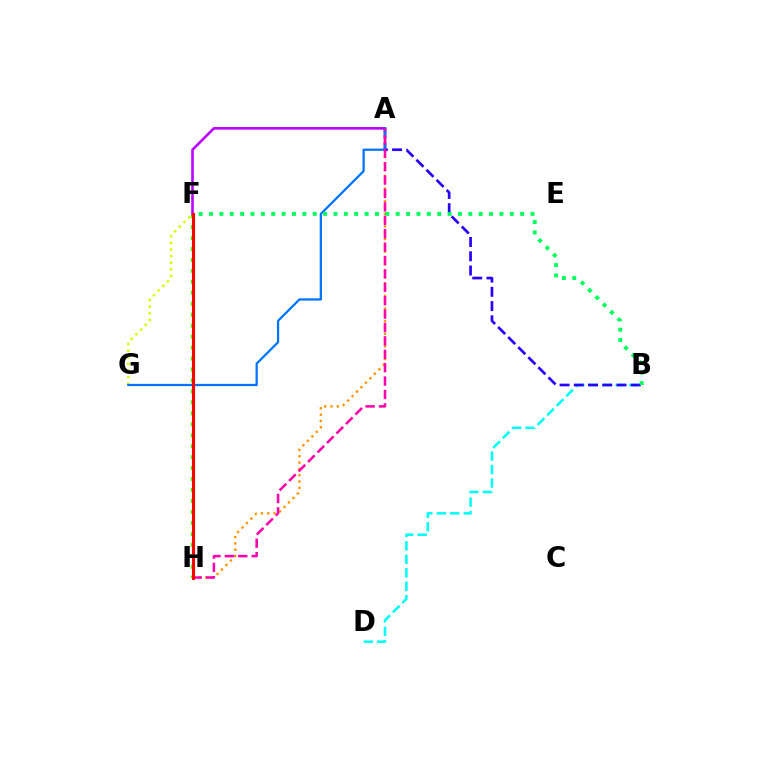{('B', 'D'): [{'color': '#00fff6', 'line_style': 'dashed', 'thickness': 1.83}], ('F', 'G'): [{'color': '#d1ff00', 'line_style': 'dotted', 'thickness': 1.8}], ('F', 'H'): [{'color': '#3dff00', 'line_style': 'dotted', 'thickness': 2.98}, {'color': '#ff0000', 'line_style': 'solid', 'thickness': 2.21}], ('A', 'H'): [{'color': '#ff9400', 'line_style': 'dotted', 'thickness': 1.72}, {'color': '#ff00ac', 'line_style': 'dashed', 'thickness': 1.82}], ('A', 'B'): [{'color': '#2500ff', 'line_style': 'dashed', 'thickness': 1.93}], ('A', 'F'): [{'color': '#b900ff', 'line_style': 'solid', 'thickness': 1.87}], ('A', 'G'): [{'color': '#0074ff', 'line_style': 'solid', 'thickness': 1.63}], ('B', 'F'): [{'color': '#00ff5c', 'line_style': 'dotted', 'thickness': 2.82}]}